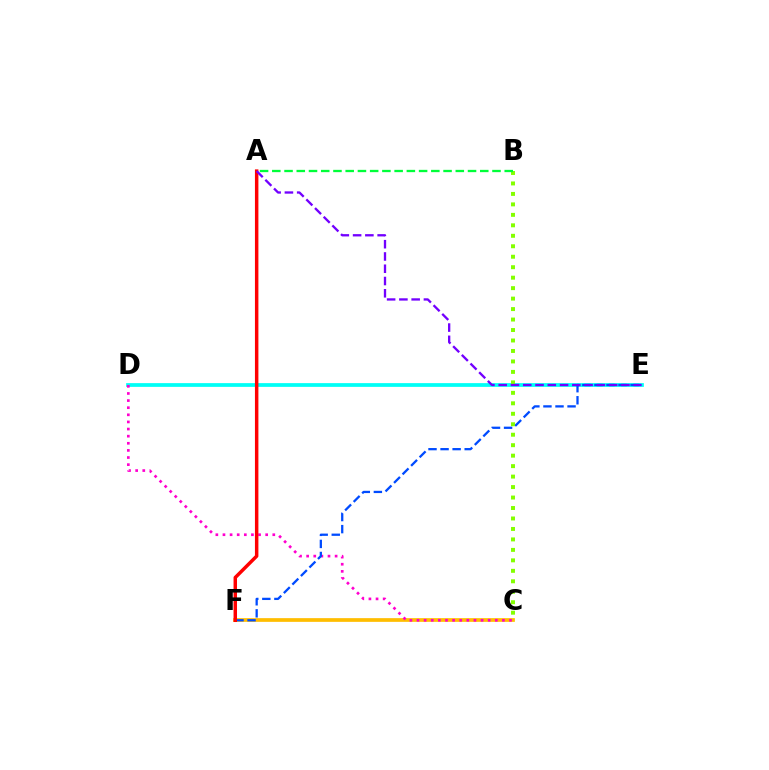{('D', 'E'): [{'color': '#00fff6', 'line_style': 'solid', 'thickness': 2.7}], ('C', 'F'): [{'color': '#ffbd00', 'line_style': 'solid', 'thickness': 2.67}], ('C', 'D'): [{'color': '#ff00cf', 'line_style': 'dotted', 'thickness': 1.93}], ('E', 'F'): [{'color': '#004bff', 'line_style': 'dashed', 'thickness': 1.64}], ('A', 'F'): [{'color': '#ff0000', 'line_style': 'solid', 'thickness': 2.49}], ('B', 'C'): [{'color': '#84ff00', 'line_style': 'dotted', 'thickness': 2.84}], ('A', 'E'): [{'color': '#7200ff', 'line_style': 'dashed', 'thickness': 1.67}], ('A', 'B'): [{'color': '#00ff39', 'line_style': 'dashed', 'thickness': 1.66}]}